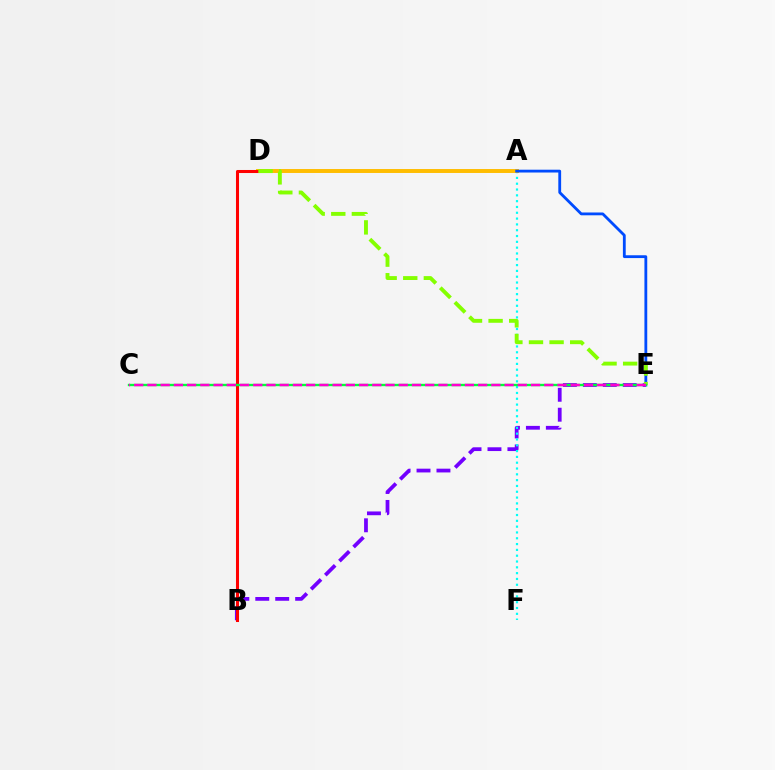{('B', 'E'): [{'color': '#7200ff', 'line_style': 'dashed', 'thickness': 2.71}], ('A', 'F'): [{'color': '#00fff6', 'line_style': 'dotted', 'thickness': 1.58}], ('A', 'D'): [{'color': '#ffbd00', 'line_style': 'solid', 'thickness': 2.83}], ('B', 'D'): [{'color': '#ff0000', 'line_style': 'solid', 'thickness': 2.19}], ('A', 'E'): [{'color': '#004bff', 'line_style': 'solid', 'thickness': 2.02}], ('D', 'E'): [{'color': '#84ff00', 'line_style': 'dashed', 'thickness': 2.8}], ('C', 'E'): [{'color': '#00ff39', 'line_style': 'solid', 'thickness': 1.7}, {'color': '#ff00cf', 'line_style': 'dashed', 'thickness': 1.8}]}